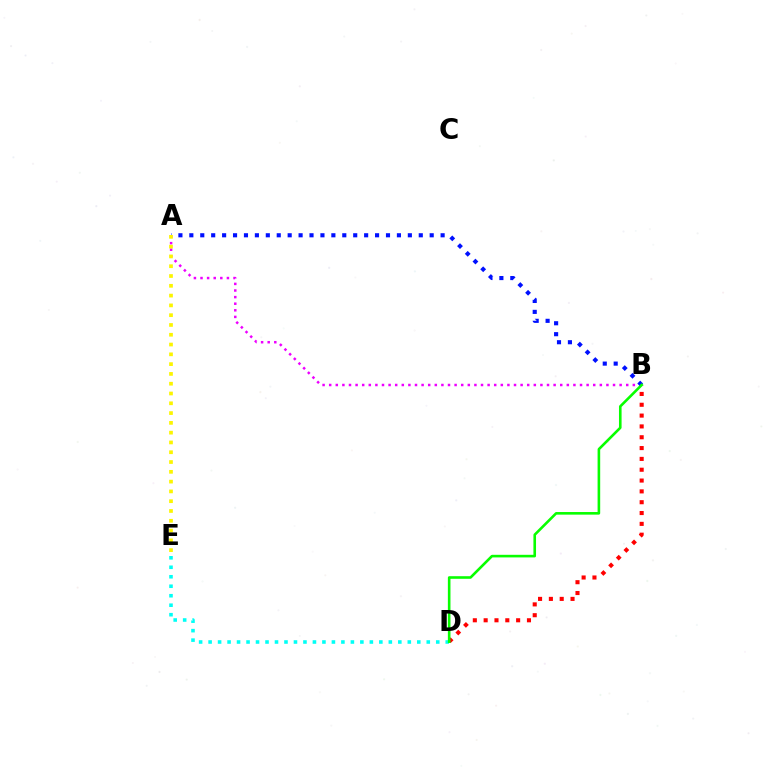{('A', 'B'): [{'color': '#ee00ff', 'line_style': 'dotted', 'thickness': 1.79}, {'color': '#0010ff', 'line_style': 'dotted', 'thickness': 2.97}], ('B', 'D'): [{'color': '#ff0000', 'line_style': 'dotted', 'thickness': 2.94}, {'color': '#08ff00', 'line_style': 'solid', 'thickness': 1.88}], ('D', 'E'): [{'color': '#00fff6', 'line_style': 'dotted', 'thickness': 2.58}], ('A', 'E'): [{'color': '#fcf500', 'line_style': 'dotted', 'thickness': 2.66}]}